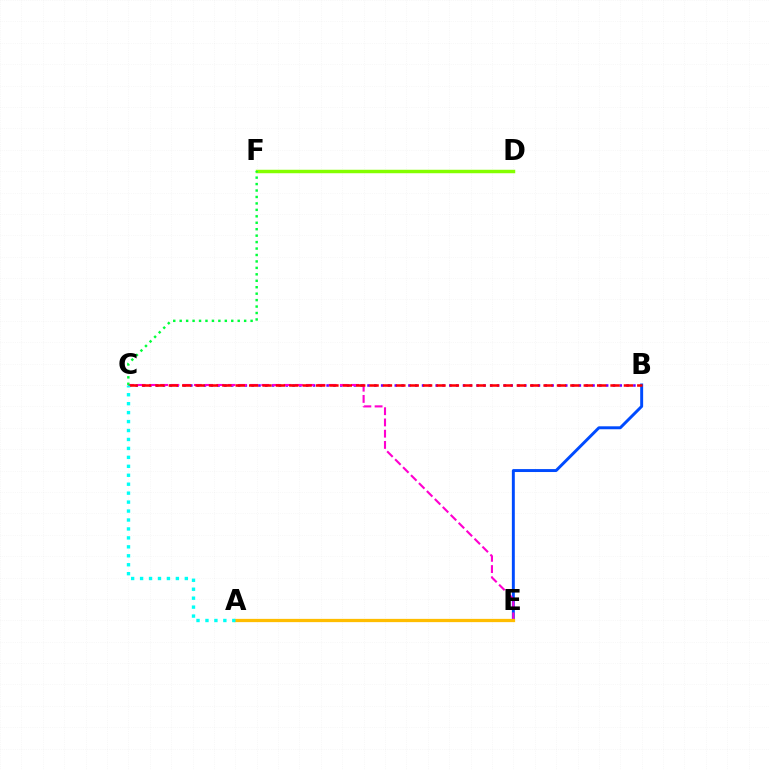{('B', 'C'): [{'color': '#7200ff', 'line_style': 'dotted', 'thickness': 1.85}, {'color': '#ff0000', 'line_style': 'dashed', 'thickness': 1.82}], ('B', 'E'): [{'color': '#004bff', 'line_style': 'solid', 'thickness': 2.12}], ('D', 'F'): [{'color': '#84ff00', 'line_style': 'solid', 'thickness': 2.5}], ('C', 'E'): [{'color': '#ff00cf', 'line_style': 'dashed', 'thickness': 1.53}], ('C', 'F'): [{'color': '#00ff39', 'line_style': 'dotted', 'thickness': 1.75}], ('A', 'E'): [{'color': '#ffbd00', 'line_style': 'solid', 'thickness': 2.35}], ('A', 'C'): [{'color': '#00fff6', 'line_style': 'dotted', 'thickness': 2.43}]}